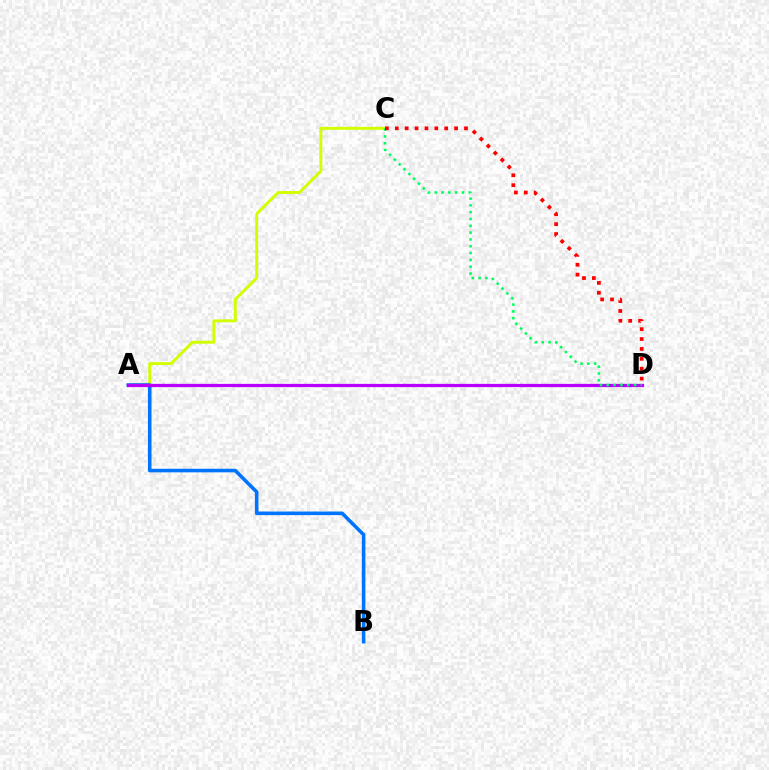{('A', 'C'): [{'color': '#d1ff00', 'line_style': 'solid', 'thickness': 2.11}], ('A', 'B'): [{'color': '#0074ff', 'line_style': 'solid', 'thickness': 2.58}], ('A', 'D'): [{'color': '#b900ff', 'line_style': 'solid', 'thickness': 2.34}], ('C', 'D'): [{'color': '#00ff5c', 'line_style': 'dotted', 'thickness': 1.85}, {'color': '#ff0000', 'line_style': 'dotted', 'thickness': 2.69}]}